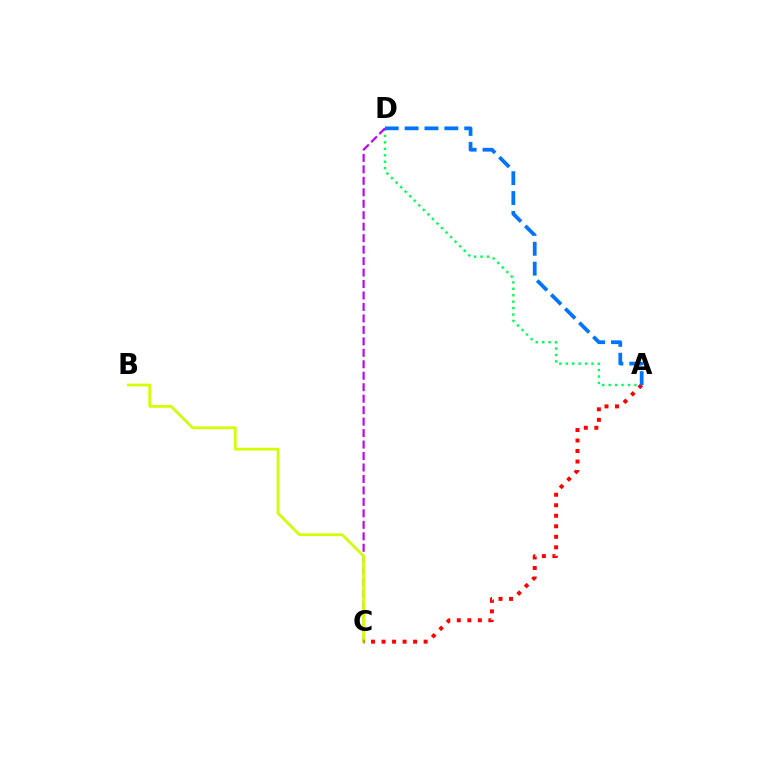{('A', 'D'): [{'color': '#00ff5c', 'line_style': 'dotted', 'thickness': 1.75}, {'color': '#0074ff', 'line_style': 'dashed', 'thickness': 2.7}], ('C', 'D'): [{'color': '#b900ff', 'line_style': 'dashed', 'thickness': 1.56}], ('B', 'C'): [{'color': '#d1ff00', 'line_style': 'solid', 'thickness': 1.97}], ('A', 'C'): [{'color': '#ff0000', 'line_style': 'dotted', 'thickness': 2.86}]}